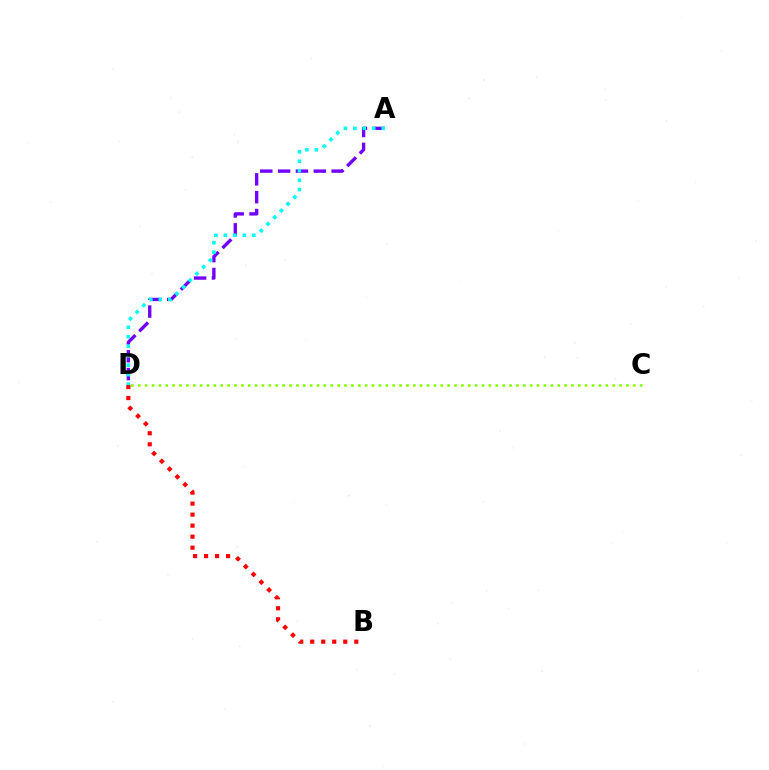{('A', 'D'): [{'color': '#7200ff', 'line_style': 'dashed', 'thickness': 2.42}, {'color': '#00fff6', 'line_style': 'dotted', 'thickness': 2.57}], ('B', 'D'): [{'color': '#ff0000', 'line_style': 'dotted', 'thickness': 2.99}], ('C', 'D'): [{'color': '#84ff00', 'line_style': 'dotted', 'thickness': 1.87}]}